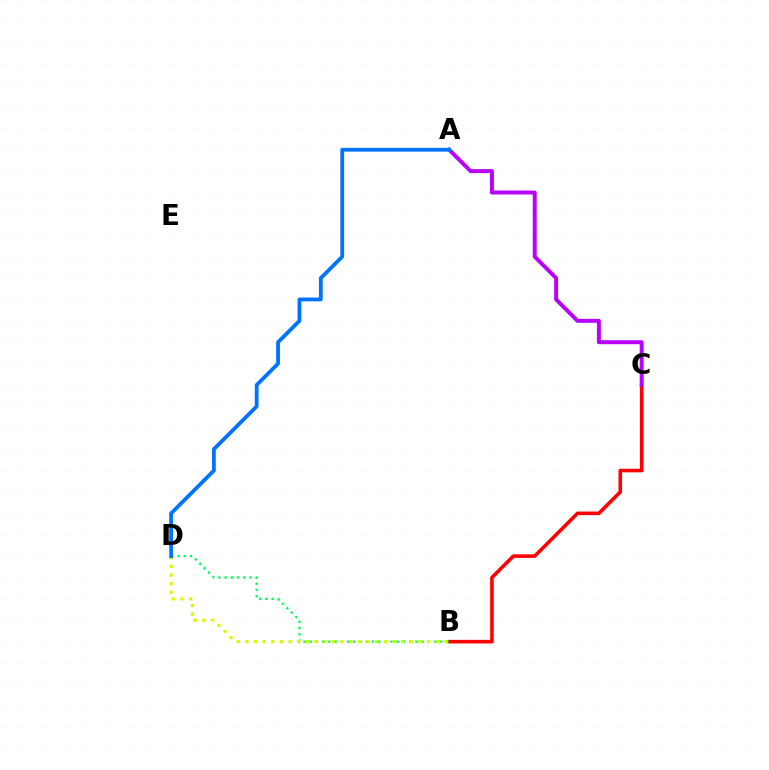{('B', 'C'): [{'color': '#ff0000', 'line_style': 'solid', 'thickness': 2.57}], ('A', 'C'): [{'color': '#b900ff', 'line_style': 'solid', 'thickness': 2.84}], ('B', 'D'): [{'color': '#00ff5c', 'line_style': 'dotted', 'thickness': 1.69}, {'color': '#d1ff00', 'line_style': 'dotted', 'thickness': 2.35}], ('A', 'D'): [{'color': '#0074ff', 'line_style': 'solid', 'thickness': 2.74}]}